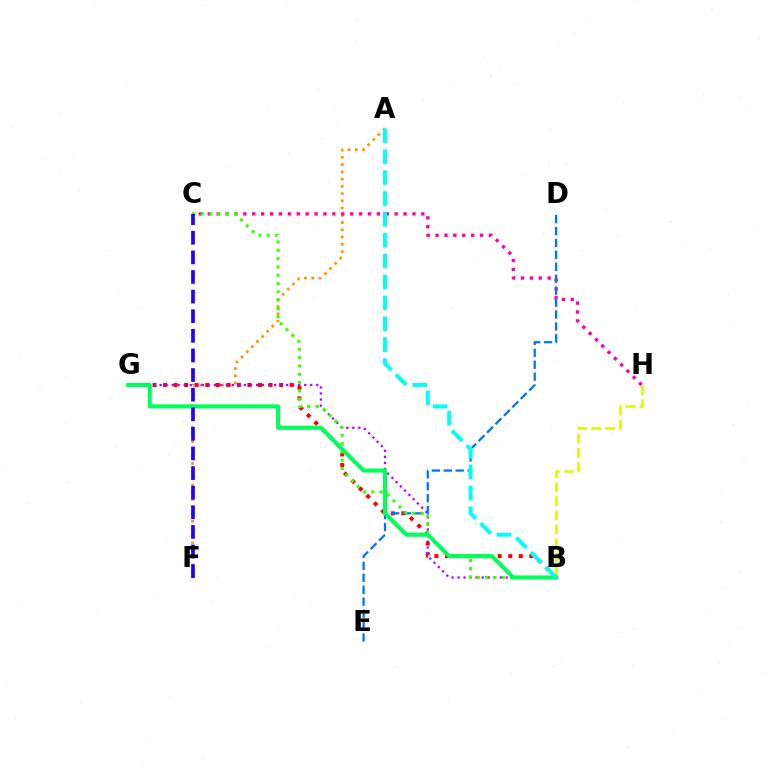{('A', 'F'): [{'color': '#ff9400', 'line_style': 'dotted', 'thickness': 1.97}], ('C', 'H'): [{'color': '#ff00ac', 'line_style': 'dotted', 'thickness': 2.42}], ('B', 'G'): [{'color': '#ff0000', 'line_style': 'dotted', 'thickness': 2.87}, {'color': '#b900ff', 'line_style': 'dotted', 'thickness': 1.64}, {'color': '#00ff5c', 'line_style': 'solid', 'thickness': 2.94}], ('D', 'E'): [{'color': '#0074ff', 'line_style': 'dashed', 'thickness': 1.62}], ('B', 'C'): [{'color': '#3dff00', 'line_style': 'dotted', 'thickness': 2.26}], ('B', 'H'): [{'color': '#d1ff00', 'line_style': 'dashed', 'thickness': 1.91}], ('A', 'B'): [{'color': '#00fff6', 'line_style': 'dashed', 'thickness': 2.84}], ('C', 'F'): [{'color': '#2500ff', 'line_style': 'dashed', 'thickness': 2.66}]}